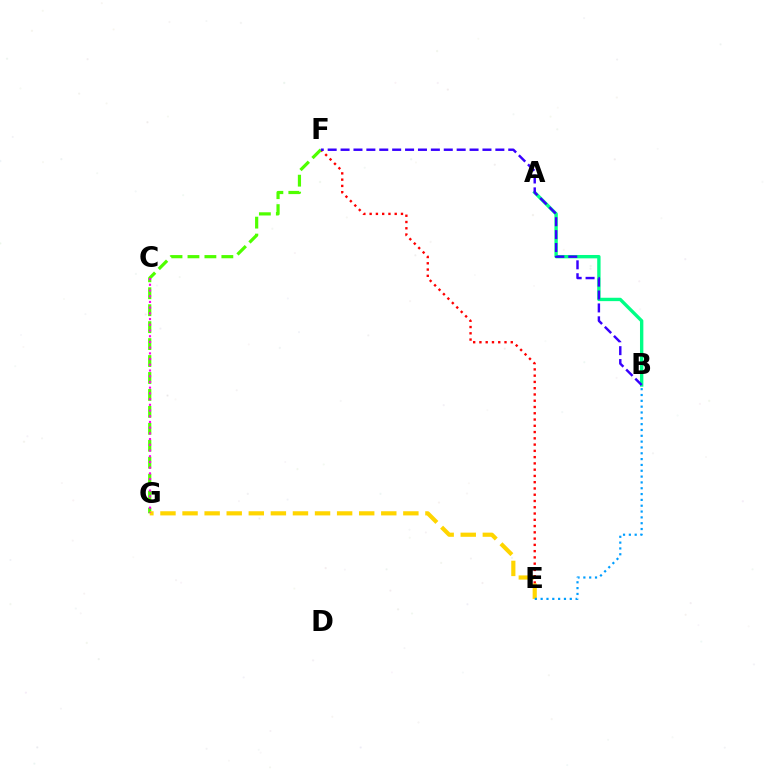{('A', 'B'): [{'color': '#00ff86', 'line_style': 'solid', 'thickness': 2.42}], ('E', 'F'): [{'color': '#ff0000', 'line_style': 'dotted', 'thickness': 1.7}], ('F', 'G'): [{'color': '#4fff00', 'line_style': 'dashed', 'thickness': 2.3}], ('E', 'G'): [{'color': '#ffd500', 'line_style': 'dashed', 'thickness': 3.0}], ('B', 'F'): [{'color': '#3700ff', 'line_style': 'dashed', 'thickness': 1.75}], ('C', 'G'): [{'color': '#ff00ed', 'line_style': 'dotted', 'thickness': 1.55}], ('B', 'E'): [{'color': '#009eff', 'line_style': 'dotted', 'thickness': 1.58}]}